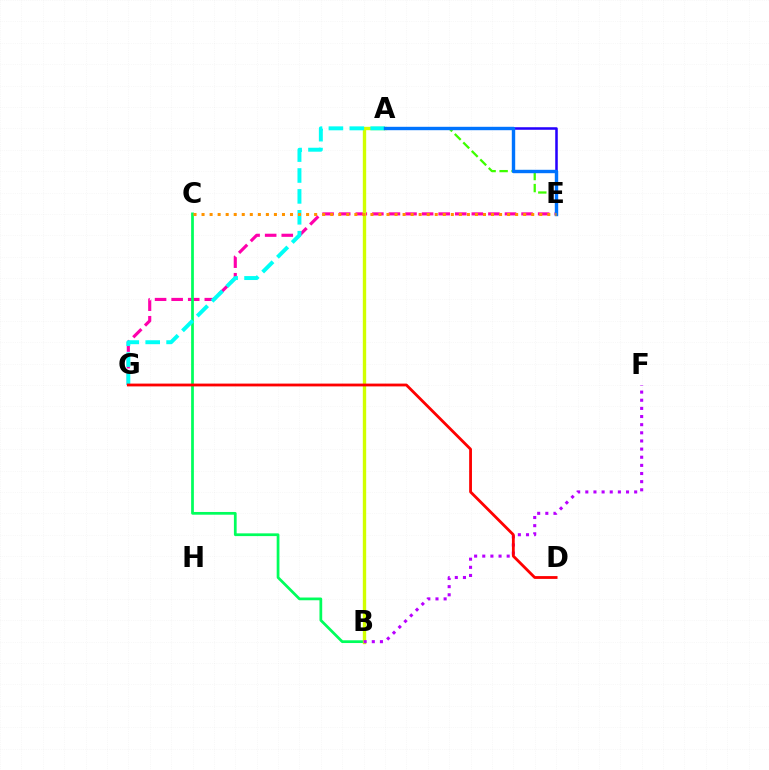{('A', 'E'): [{'color': '#3dff00', 'line_style': 'dashed', 'thickness': 1.63}, {'color': '#2500ff', 'line_style': 'solid', 'thickness': 1.83}, {'color': '#0074ff', 'line_style': 'solid', 'thickness': 2.45}], ('E', 'G'): [{'color': '#ff00ac', 'line_style': 'dashed', 'thickness': 2.25}], ('B', 'C'): [{'color': '#00ff5c', 'line_style': 'solid', 'thickness': 1.97}], ('A', 'B'): [{'color': '#d1ff00', 'line_style': 'solid', 'thickness': 2.42}], ('A', 'G'): [{'color': '#00fff6', 'line_style': 'dashed', 'thickness': 2.84}], ('B', 'F'): [{'color': '#b900ff', 'line_style': 'dotted', 'thickness': 2.21}], ('C', 'E'): [{'color': '#ff9400', 'line_style': 'dotted', 'thickness': 2.18}], ('D', 'G'): [{'color': '#ff0000', 'line_style': 'solid', 'thickness': 2.02}]}